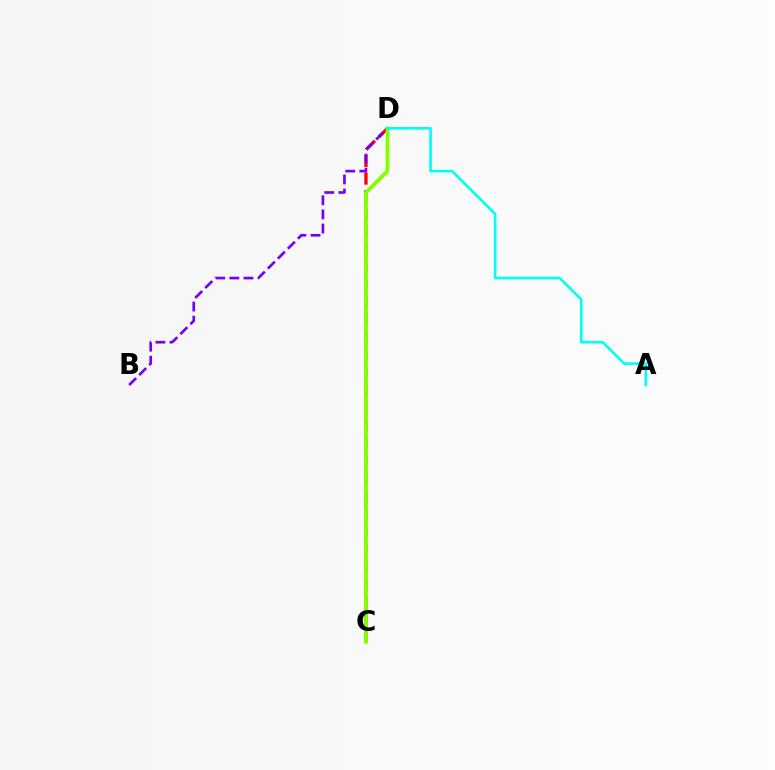{('C', 'D'): [{'color': '#ff0000', 'line_style': 'dashed', 'thickness': 2.4}, {'color': '#84ff00', 'line_style': 'solid', 'thickness': 2.77}], ('B', 'D'): [{'color': '#7200ff', 'line_style': 'dashed', 'thickness': 1.92}], ('A', 'D'): [{'color': '#00fff6', 'line_style': 'solid', 'thickness': 1.91}]}